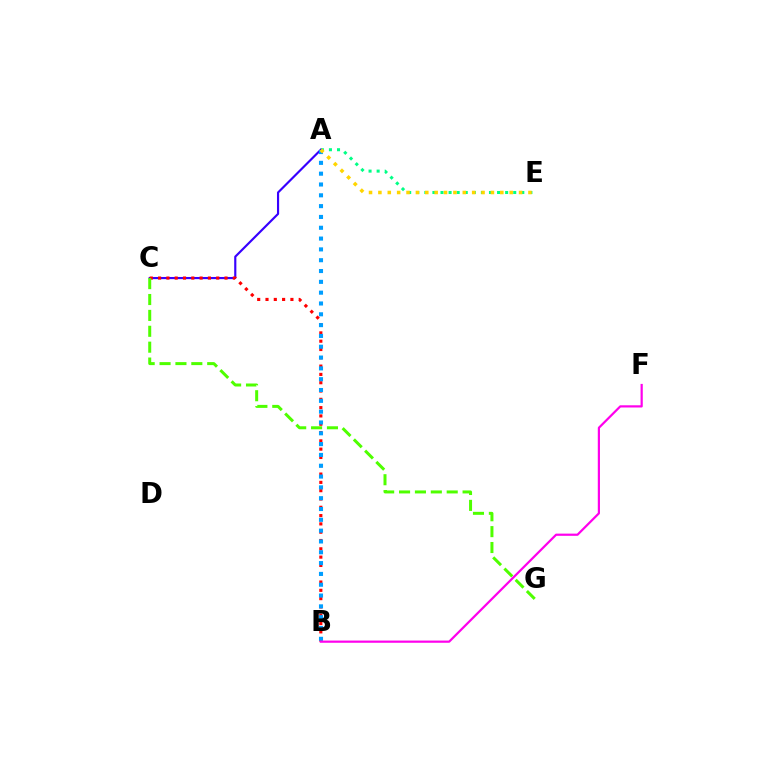{('A', 'E'): [{'color': '#00ff86', 'line_style': 'dotted', 'thickness': 2.2}, {'color': '#ffd500', 'line_style': 'dotted', 'thickness': 2.55}], ('A', 'C'): [{'color': '#3700ff', 'line_style': 'solid', 'thickness': 1.55}], ('B', 'C'): [{'color': '#ff0000', 'line_style': 'dotted', 'thickness': 2.26}], ('A', 'B'): [{'color': '#009eff', 'line_style': 'dotted', 'thickness': 2.94}], ('C', 'G'): [{'color': '#4fff00', 'line_style': 'dashed', 'thickness': 2.16}], ('B', 'F'): [{'color': '#ff00ed', 'line_style': 'solid', 'thickness': 1.59}]}